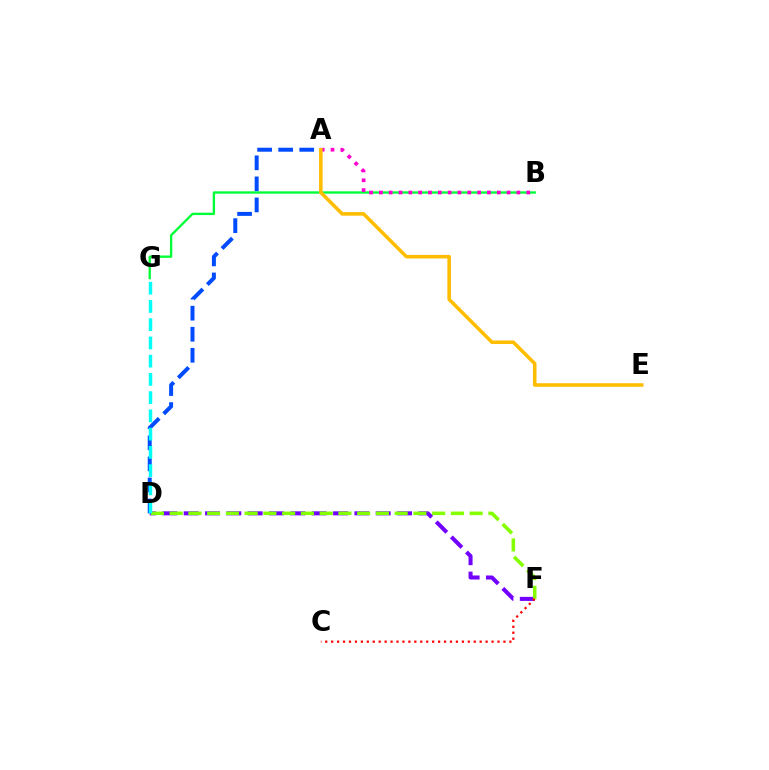{('A', 'D'): [{'color': '#004bff', 'line_style': 'dashed', 'thickness': 2.86}], ('D', 'F'): [{'color': '#7200ff', 'line_style': 'dashed', 'thickness': 2.9}, {'color': '#84ff00', 'line_style': 'dashed', 'thickness': 2.55}], ('B', 'G'): [{'color': '#00ff39', 'line_style': 'solid', 'thickness': 1.7}], ('D', 'G'): [{'color': '#00fff6', 'line_style': 'dashed', 'thickness': 2.48}], ('C', 'F'): [{'color': '#ff0000', 'line_style': 'dotted', 'thickness': 1.61}], ('A', 'B'): [{'color': '#ff00cf', 'line_style': 'dotted', 'thickness': 2.67}], ('A', 'E'): [{'color': '#ffbd00', 'line_style': 'solid', 'thickness': 2.56}]}